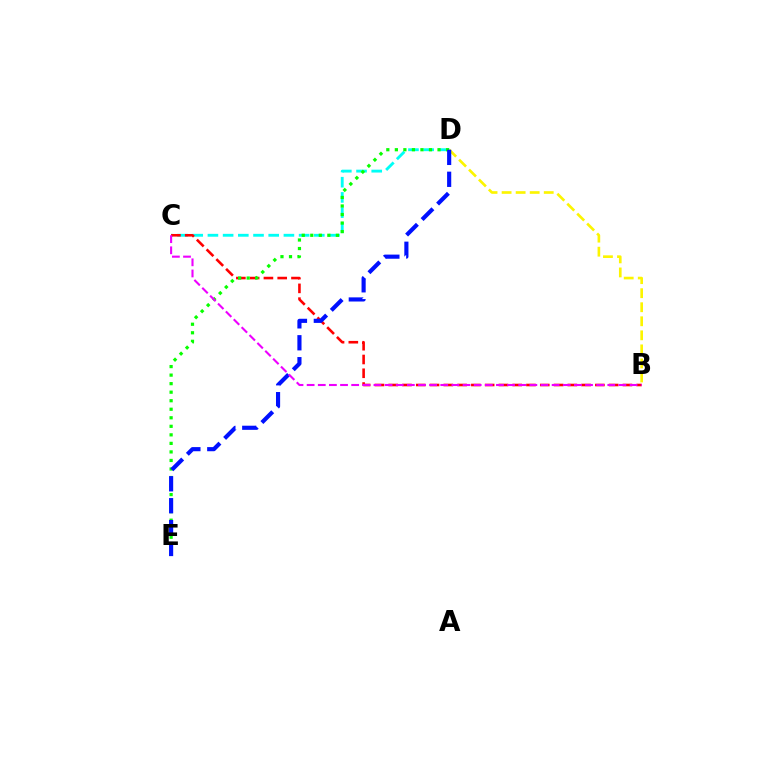{('B', 'D'): [{'color': '#fcf500', 'line_style': 'dashed', 'thickness': 1.91}], ('C', 'D'): [{'color': '#00fff6', 'line_style': 'dashed', 'thickness': 2.06}], ('B', 'C'): [{'color': '#ff0000', 'line_style': 'dashed', 'thickness': 1.87}, {'color': '#ee00ff', 'line_style': 'dashed', 'thickness': 1.51}], ('D', 'E'): [{'color': '#08ff00', 'line_style': 'dotted', 'thickness': 2.32}, {'color': '#0010ff', 'line_style': 'dashed', 'thickness': 2.98}]}